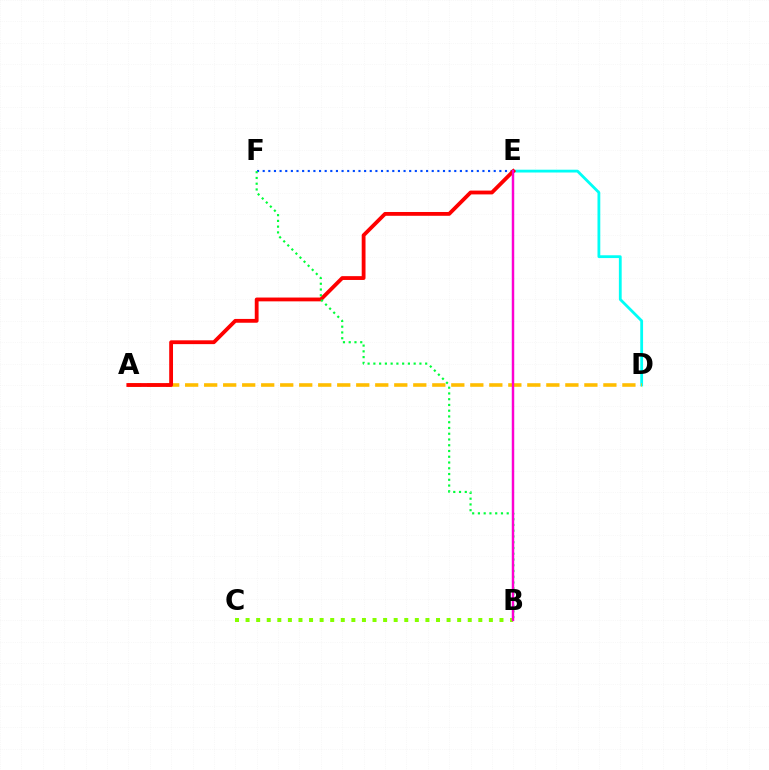{('B', 'E'): [{'color': '#7200ff', 'line_style': 'solid', 'thickness': 1.56}, {'color': '#ff00cf', 'line_style': 'solid', 'thickness': 1.65}], ('B', 'C'): [{'color': '#84ff00', 'line_style': 'dotted', 'thickness': 2.87}], ('D', 'E'): [{'color': '#00fff6', 'line_style': 'solid', 'thickness': 2.02}], ('A', 'D'): [{'color': '#ffbd00', 'line_style': 'dashed', 'thickness': 2.58}], ('E', 'F'): [{'color': '#004bff', 'line_style': 'dotted', 'thickness': 1.53}], ('A', 'E'): [{'color': '#ff0000', 'line_style': 'solid', 'thickness': 2.74}], ('B', 'F'): [{'color': '#00ff39', 'line_style': 'dotted', 'thickness': 1.56}]}